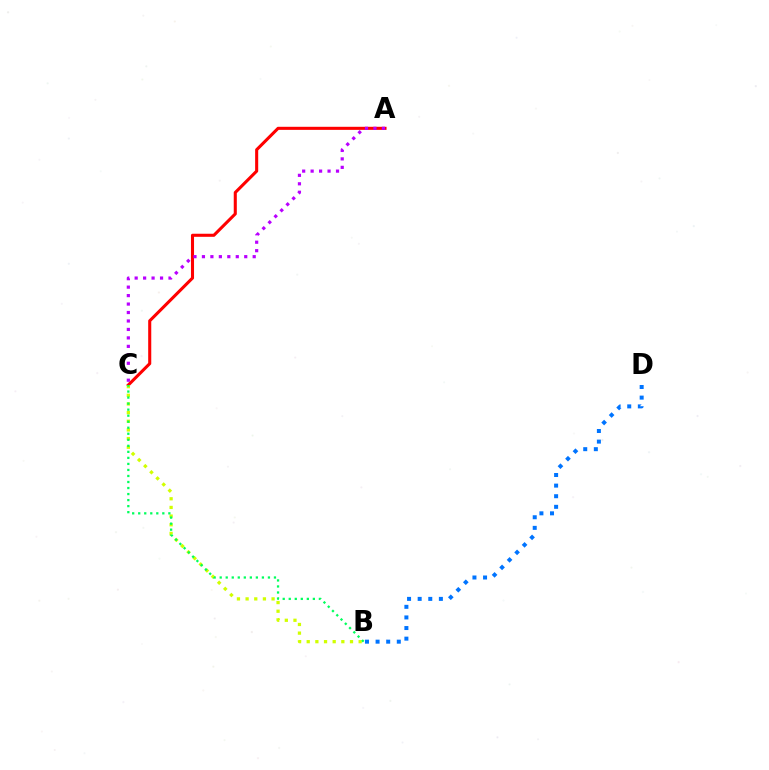{('A', 'C'): [{'color': '#ff0000', 'line_style': 'solid', 'thickness': 2.21}, {'color': '#b900ff', 'line_style': 'dotted', 'thickness': 2.3}], ('B', 'C'): [{'color': '#d1ff00', 'line_style': 'dotted', 'thickness': 2.35}, {'color': '#00ff5c', 'line_style': 'dotted', 'thickness': 1.64}], ('B', 'D'): [{'color': '#0074ff', 'line_style': 'dotted', 'thickness': 2.88}]}